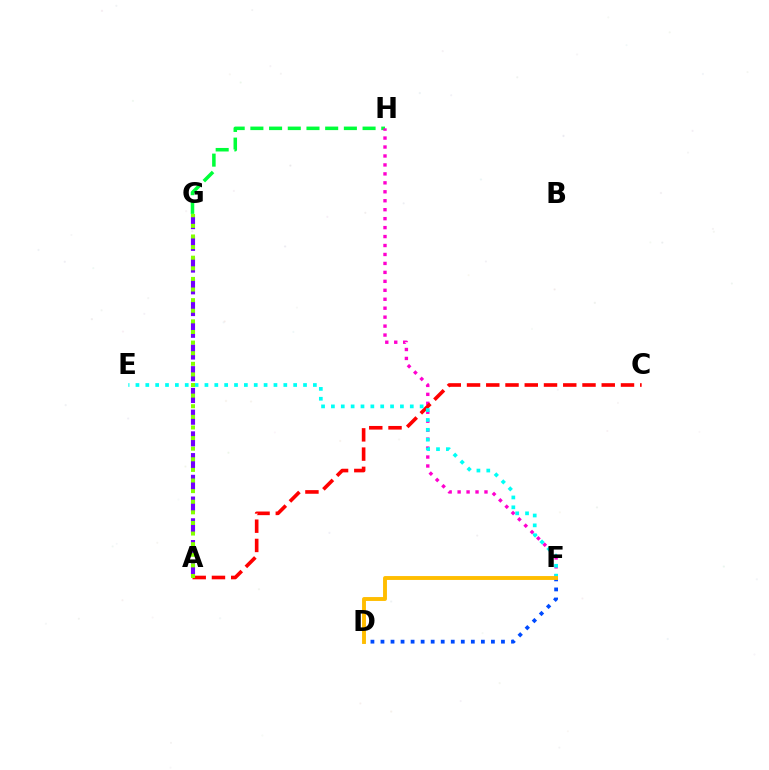{('A', 'G'): [{'color': '#7200ff', 'line_style': 'dashed', 'thickness': 2.95}, {'color': '#84ff00', 'line_style': 'dotted', 'thickness': 2.88}], ('D', 'F'): [{'color': '#004bff', 'line_style': 'dotted', 'thickness': 2.73}, {'color': '#ffbd00', 'line_style': 'solid', 'thickness': 2.8}], ('G', 'H'): [{'color': '#00ff39', 'line_style': 'dashed', 'thickness': 2.54}], ('F', 'H'): [{'color': '#ff00cf', 'line_style': 'dotted', 'thickness': 2.43}], ('A', 'C'): [{'color': '#ff0000', 'line_style': 'dashed', 'thickness': 2.61}], ('E', 'F'): [{'color': '#00fff6', 'line_style': 'dotted', 'thickness': 2.68}]}